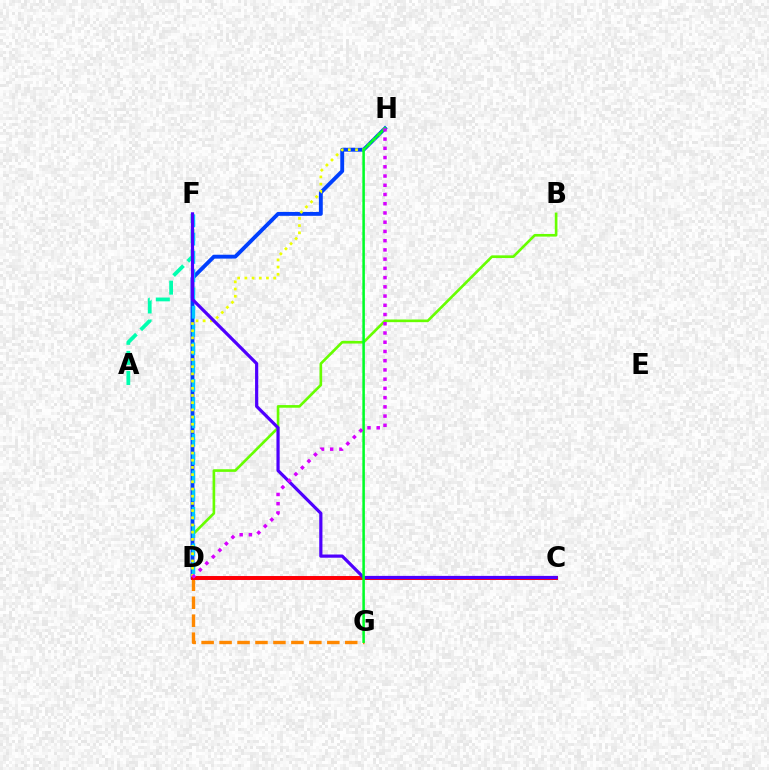{('A', 'F'): [{'color': '#00ffaf', 'line_style': 'dashed', 'thickness': 2.73}], ('D', 'G'): [{'color': '#ff8800', 'line_style': 'dashed', 'thickness': 2.44}], ('B', 'D'): [{'color': '#66ff00', 'line_style': 'solid', 'thickness': 1.9}], ('D', 'H'): [{'color': '#003fff', 'line_style': 'solid', 'thickness': 2.79}, {'color': '#eeff00', 'line_style': 'dotted', 'thickness': 1.95}, {'color': '#d600ff', 'line_style': 'dotted', 'thickness': 2.51}], ('C', 'D'): [{'color': '#ff00a0', 'line_style': 'solid', 'thickness': 2.85}, {'color': '#ff0000', 'line_style': 'solid', 'thickness': 2.73}], ('D', 'F'): [{'color': '#00c7ff', 'line_style': 'dashed', 'thickness': 2.48}], ('C', 'F'): [{'color': '#4f00ff', 'line_style': 'solid', 'thickness': 2.31}], ('G', 'H'): [{'color': '#00ff27', 'line_style': 'solid', 'thickness': 1.83}]}